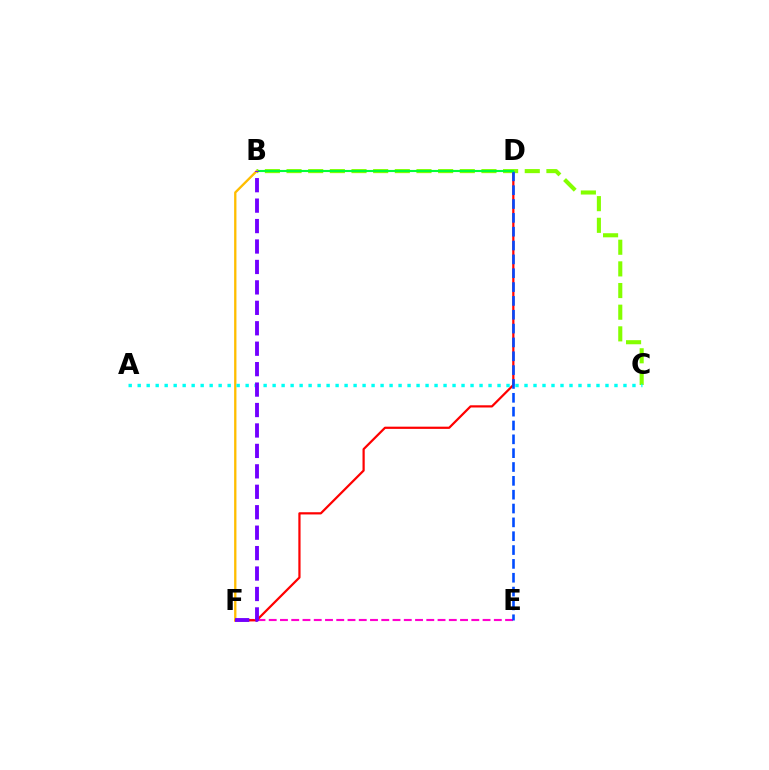{('E', 'F'): [{'color': '#ff00cf', 'line_style': 'dashed', 'thickness': 1.53}], ('D', 'F'): [{'color': '#ff0000', 'line_style': 'solid', 'thickness': 1.6}], ('B', 'C'): [{'color': '#84ff00', 'line_style': 'dashed', 'thickness': 2.94}], ('D', 'E'): [{'color': '#004bff', 'line_style': 'dashed', 'thickness': 1.88}], ('B', 'D'): [{'color': '#00ff39', 'line_style': 'solid', 'thickness': 1.53}], ('B', 'F'): [{'color': '#ffbd00', 'line_style': 'solid', 'thickness': 1.67}, {'color': '#7200ff', 'line_style': 'dashed', 'thickness': 2.78}], ('A', 'C'): [{'color': '#00fff6', 'line_style': 'dotted', 'thickness': 2.44}]}